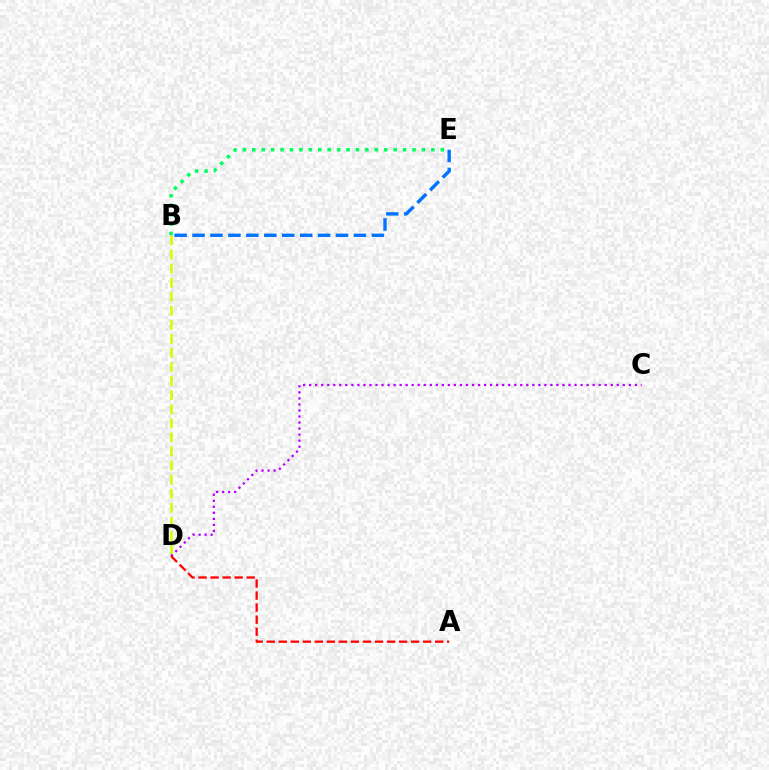{('B', 'E'): [{'color': '#0074ff', 'line_style': 'dashed', 'thickness': 2.44}, {'color': '#00ff5c', 'line_style': 'dotted', 'thickness': 2.56}], ('B', 'D'): [{'color': '#d1ff00', 'line_style': 'dashed', 'thickness': 1.91}], ('C', 'D'): [{'color': '#b900ff', 'line_style': 'dotted', 'thickness': 1.64}], ('A', 'D'): [{'color': '#ff0000', 'line_style': 'dashed', 'thickness': 1.63}]}